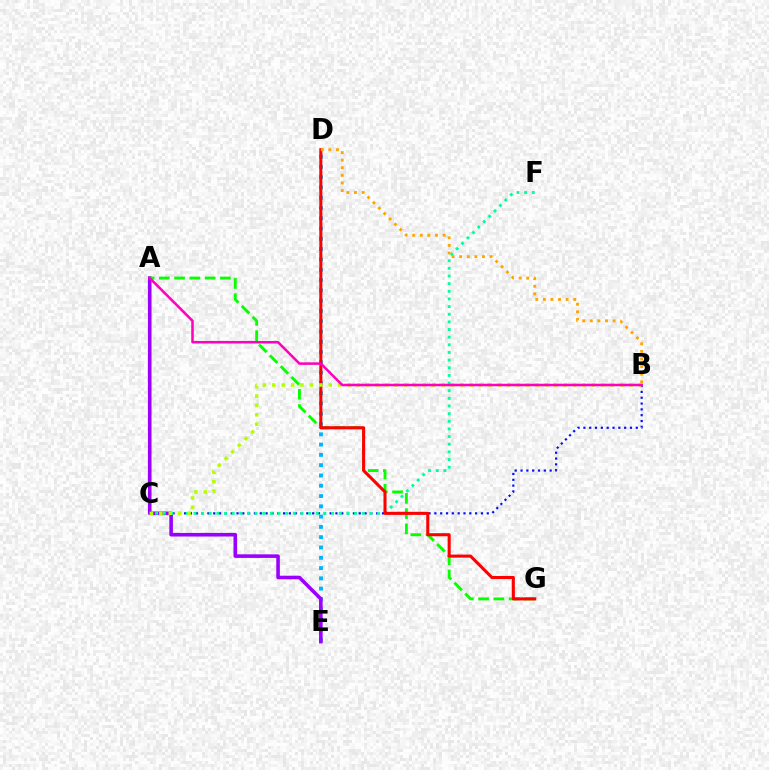{('B', 'C'): [{'color': '#0010ff', 'line_style': 'dotted', 'thickness': 1.58}, {'color': '#b3ff00', 'line_style': 'dotted', 'thickness': 2.55}], ('D', 'E'): [{'color': '#00b5ff', 'line_style': 'dotted', 'thickness': 2.79}], ('A', 'E'): [{'color': '#9b00ff', 'line_style': 'solid', 'thickness': 2.59}], ('A', 'G'): [{'color': '#08ff00', 'line_style': 'dashed', 'thickness': 2.07}], ('C', 'F'): [{'color': '#00ff9d', 'line_style': 'dotted', 'thickness': 2.08}], ('D', 'G'): [{'color': '#ff0000', 'line_style': 'solid', 'thickness': 2.21}], ('B', 'D'): [{'color': '#ffa500', 'line_style': 'dotted', 'thickness': 2.06}], ('A', 'B'): [{'color': '#ff00bd', 'line_style': 'solid', 'thickness': 1.83}]}